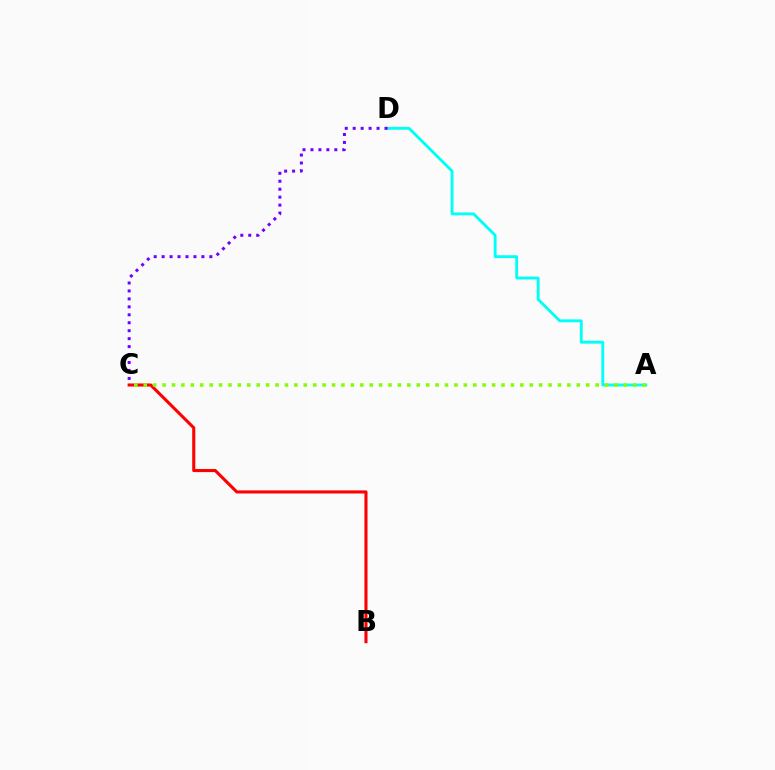{('A', 'D'): [{'color': '#00fff6', 'line_style': 'solid', 'thickness': 2.06}], ('B', 'C'): [{'color': '#ff0000', 'line_style': 'solid', 'thickness': 2.22}], ('A', 'C'): [{'color': '#84ff00', 'line_style': 'dotted', 'thickness': 2.56}], ('C', 'D'): [{'color': '#7200ff', 'line_style': 'dotted', 'thickness': 2.16}]}